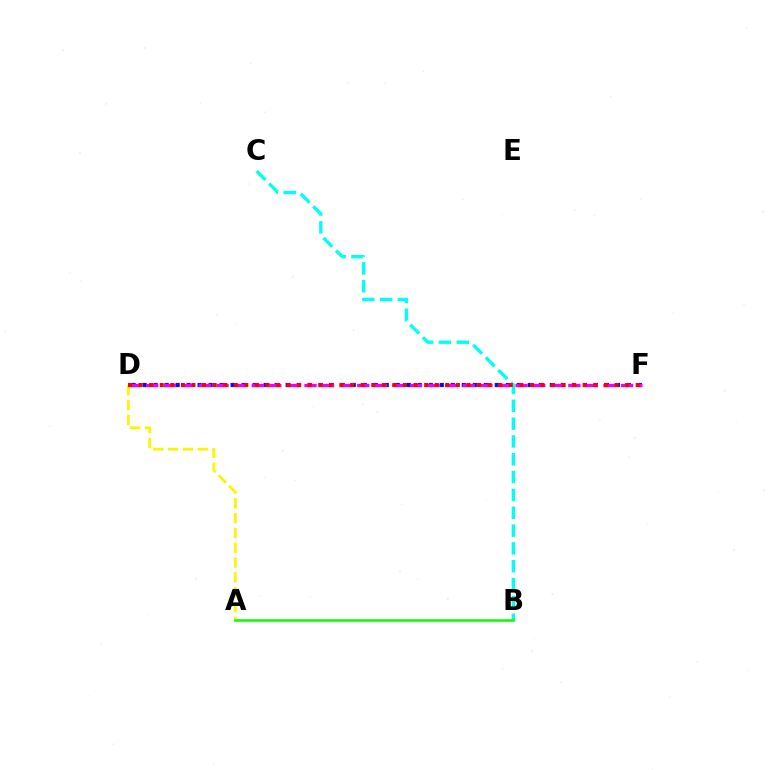{('B', 'C'): [{'color': '#00fff6', 'line_style': 'dashed', 'thickness': 2.42}], ('A', 'D'): [{'color': '#fcf500', 'line_style': 'dashed', 'thickness': 2.01}], ('D', 'F'): [{'color': '#0010ff', 'line_style': 'dotted', 'thickness': 2.99}, {'color': '#ee00ff', 'line_style': 'dashed', 'thickness': 2.39}, {'color': '#ff0000', 'line_style': 'dotted', 'thickness': 2.87}], ('A', 'B'): [{'color': '#08ff00', 'line_style': 'solid', 'thickness': 1.84}]}